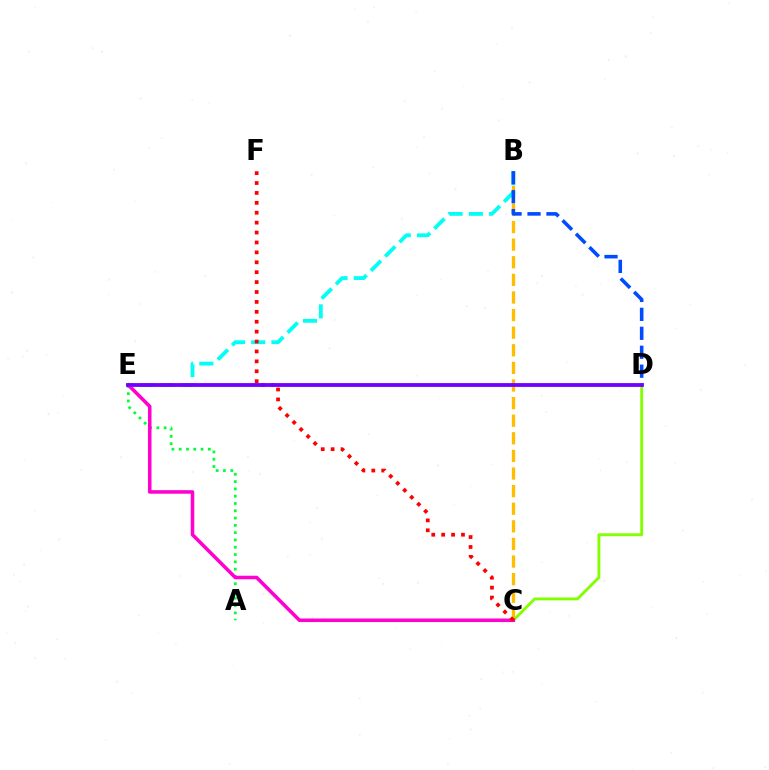{('A', 'E'): [{'color': '#00ff39', 'line_style': 'dotted', 'thickness': 1.98}], ('B', 'C'): [{'color': '#ffbd00', 'line_style': 'dashed', 'thickness': 2.39}], ('C', 'D'): [{'color': '#84ff00', 'line_style': 'solid', 'thickness': 2.07}], ('C', 'E'): [{'color': '#ff00cf', 'line_style': 'solid', 'thickness': 2.55}], ('B', 'E'): [{'color': '#00fff6', 'line_style': 'dashed', 'thickness': 2.75}], ('B', 'D'): [{'color': '#004bff', 'line_style': 'dashed', 'thickness': 2.57}], ('C', 'F'): [{'color': '#ff0000', 'line_style': 'dotted', 'thickness': 2.69}], ('D', 'E'): [{'color': '#7200ff', 'line_style': 'solid', 'thickness': 2.74}]}